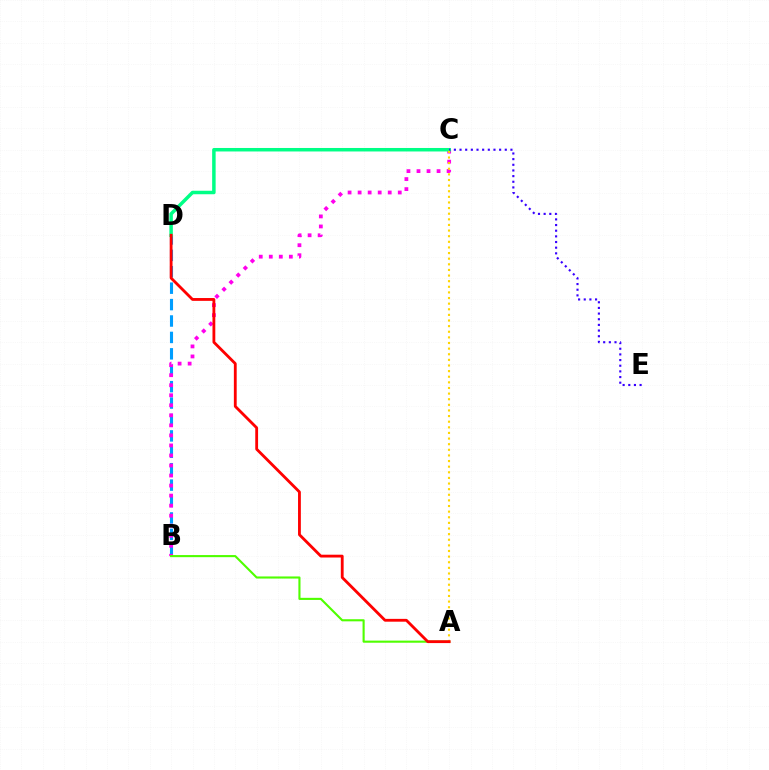{('B', 'D'): [{'color': '#009eff', 'line_style': 'dashed', 'thickness': 2.23}], ('B', 'C'): [{'color': '#ff00ed', 'line_style': 'dotted', 'thickness': 2.73}], ('C', 'D'): [{'color': '#00ff86', 'line_style': 'solid', 'thickness': 2.51}], ('C', 'E'): [{'color': '#3700ff', 'line_style': 'dotted', 'thickness': 1.54}], ('A', 'B'): [{'color': '#4fff00', 'line_style': 'solid', 'thickness': 1.52}], ('A', 'C'): [{'color': '#ffd500', 'line_style': 'dotted', 'thickness': 1.53}], ('A', 'D'): [{'color': '#ff0000', 'line_style': 'solid', 'thickness': 2.03}]}